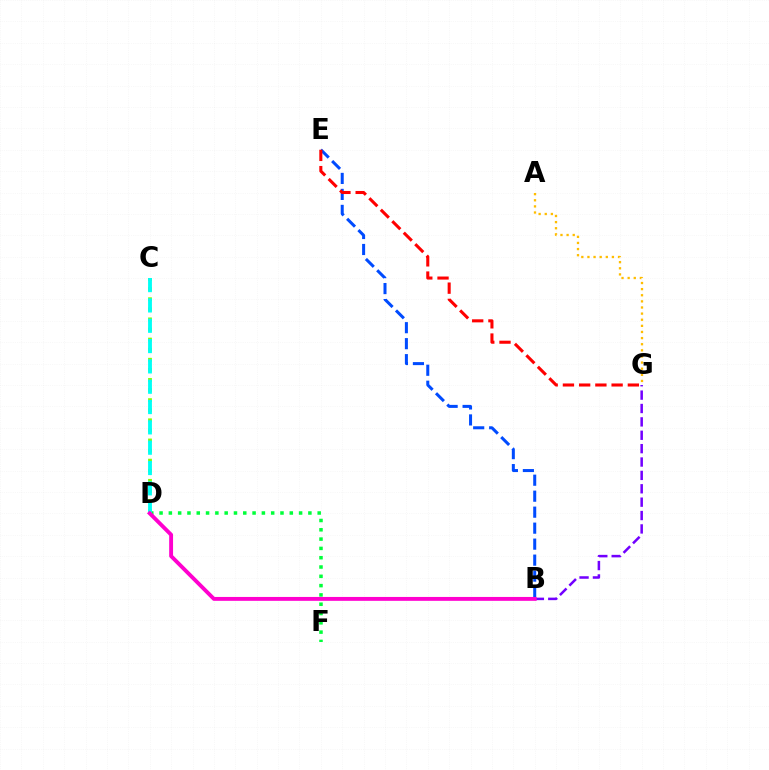{('A', 'G'): [{'color': '#ffbd00', 'line_style': 'dotted', 'thickness': 1.66}], ('B', 'E'): [{'color': '#004bff', 'line_style': 'dashed', 'thickness': 2.17}], ('C', 'D'): [{'color': '#84ff00', 'line_style': 'dotted', 'thickness': 2.74}, {'color': '#00fff6', 'line_style': 'dashed', 'thickness': 2.76}], ('B', 'G'): [{'color': '#7200ff', 'line_style': 'dashed', 'thickness': 1.82}], ('E', 'G'): [{'color': '#ff0000', 'line_style': 'dashed', 'thickness': 2.2}], ('D', 'F'): [{'color': '#00ff39', 'line_style': 'dotted', 'thickness': 2.53}], ('B', 'D'): [{'color': '#ff00cf', 'line_style': 'solid', 'thickness': 2.79}]}